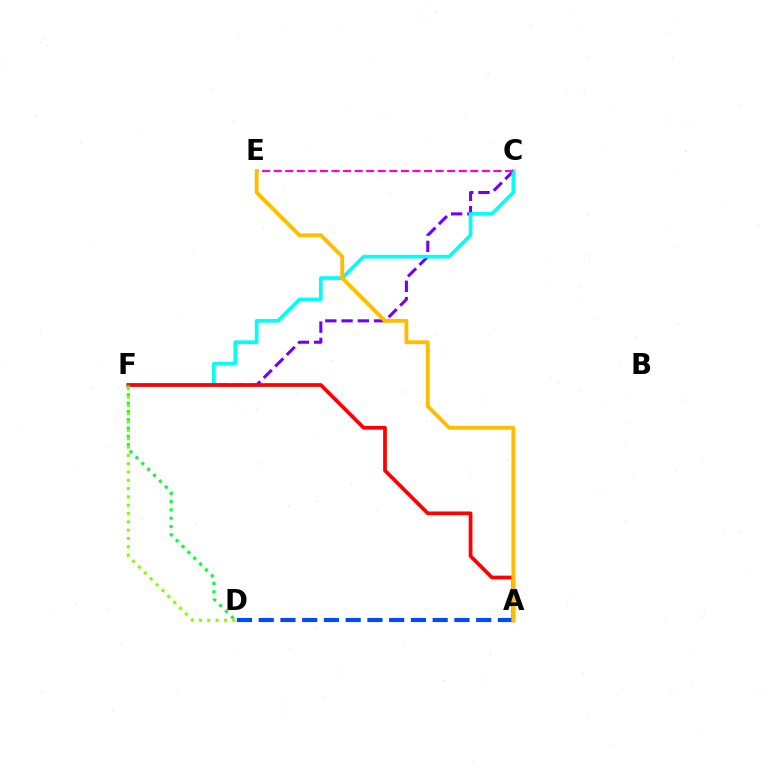{('C', 'F'): [{'color': '#7200ff', 'line_style': 'dashed', 'thickness': 2.21}, {'color': '#00fff6', 'line_style': 'solid', 'thickness': 2.65}], ('A', 'F'): [{'color': '#ff0000', 'line_style': 'solid', 'thickness': 2.68}], ('C', 'E'): [{'color': '#ff00cf', 'line_style': 'dashed', 'thickness': 1.57}], ('A', 'D'): [{'color': '#004bff', 'line_style': 'dashed', 'thickness': 2.95}], ('A', 'E'): [{'color': '#ffbd00', 'line_style': 'solid', 'thickness': 2.77}], ('D', 'F'): [{'color': '#00ff39', 'line_style': 'dotted', 'thickness': 2.25}, {'color': '#84ff00', 'line_style': 'dotted', 'thickness': 2.26}]}